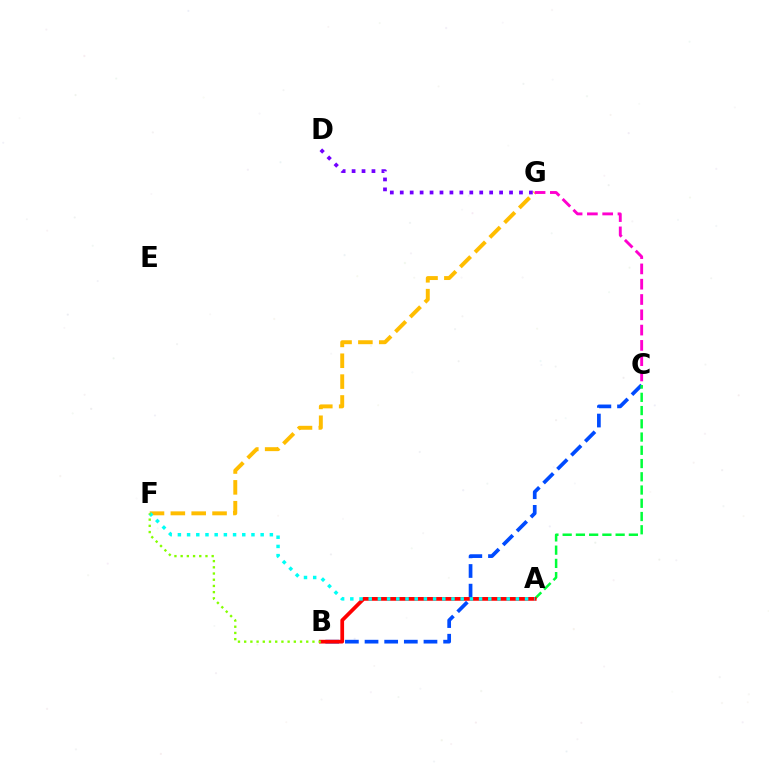{('F', 'G'): [{'color': '#ffbd00', 'line_style': 'dashed', 'thickness': 2.83}], ('B', 'C'): [{'color': '#004bff', 'line_style': 'dashed', 'thickness': 2.67}], ('A', 'C'): [{'color': '#00ff39', 'line_style': 'dashed', 'thickness': 1.8}], ('A', 'B'): [{'color': '#ff0000', 'line_style': 'solid', 'thickness': 2.69}], ('A', 'F'): [{'color': '#00fff6', 'line_style': 'dotted', 'thickness': 2.5}], ('B', 'F'): [{'color': '#84ff00', 'line_style': 'dotted', 'thickness': 1.69}], ('D', 'G'): [{'color': '#7200ff', 'line_style': 'dotted', 'thickness': 2.7}], ('C', 'G'): [{'color': '#ff00cf', 'line_style': 'dashed', 'thickness': 2.08}]}